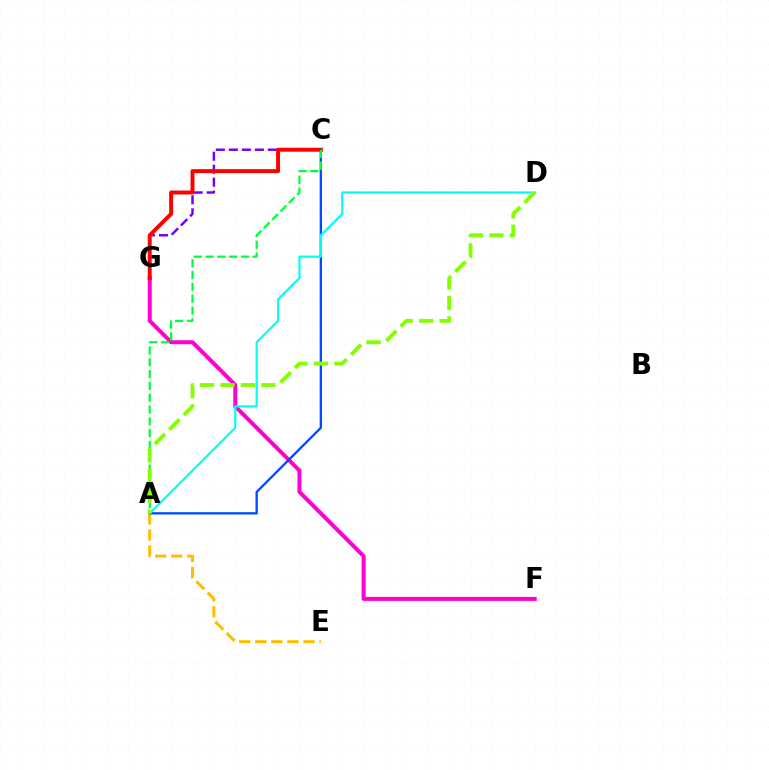{('C', 'G'): [{'color': '#7200ff', 'line_style': 'dashed', 'thickness': 1.77}, {'color': '#ff0000', 'line_style': 'solid', 'thickness': 2.84}], ('A', 'E'): [{'color': '#ffbd00', 'line_style': 'dashed', 'thickness': 2.18}], ('F', 'G'): [{'color': '#ff00cf', 'line_style': 'solid', 'thickness': 2.88}], ('A', 'C'): [{'color': '#004bff', 'line_style': 'solid', 'thickness': 1.68}, {'color': '#00ff39', 'line_style': 'dashed', 'thickness': 1.61}], ('A', 'D'): [{'color': '#00fff6', 'line_style': 'solid', 'thickness': 1.59}, {'color': '#84ff00', 'line_style': 'dashed', 'thickness': 2.78}]}